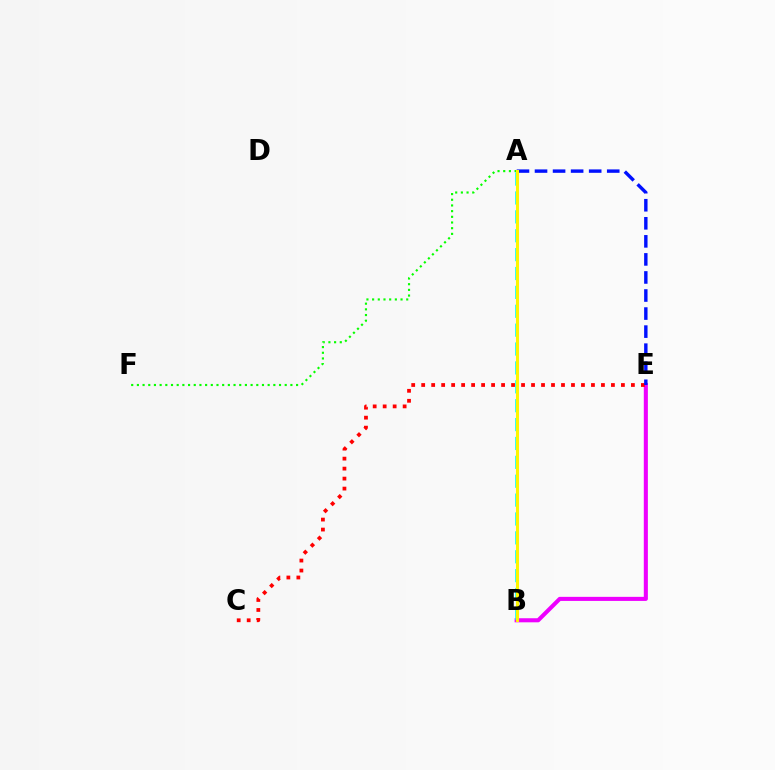{('B', 'E'): [{'color': '#ee00ff', 'line_style': 'solid', 'thickness': 2.93}], ('A', 'F'): [{'color': '#08ff00', 'line_style': 'dotted', 'thickness': 1.54}], ('C', 'E'): [{'color': '#ff0000', 'line_style': 'dotted', 'thickness': 2.71}], ('A', 'B'): [{'color': '#00fff6', 'line_style': 'dashed', 'thickness': 2.57}, {'color': '#fcf500', 'line_style': 'solid', 'thickness': 2.21}], ('A', 'E'): [{'color': '#0010ff', 'line_style': 'dashed', 'thickness': 2.45}]}